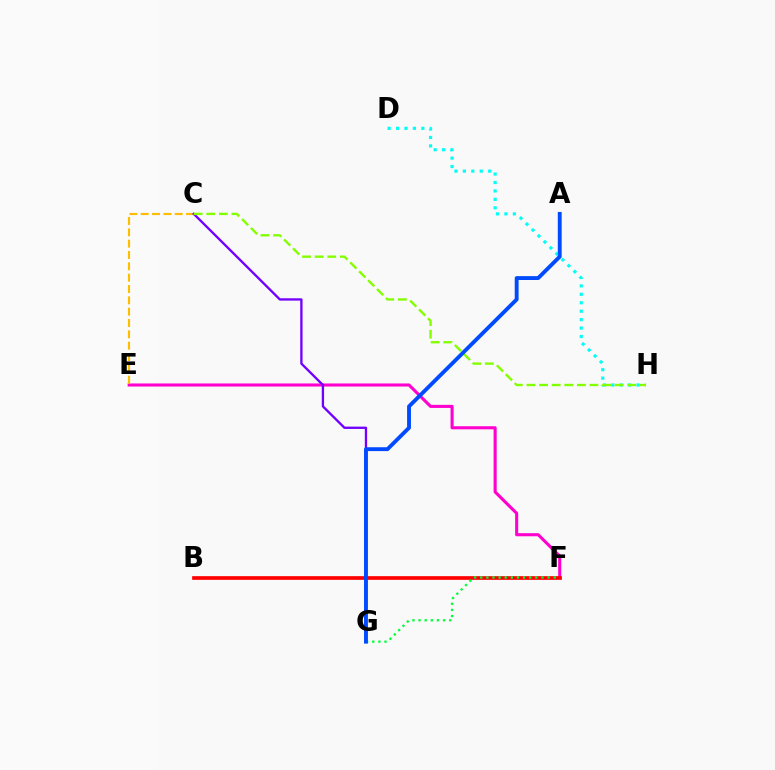{('E', 'F'): [{'color': '#ff00cf', 'line_style': 'solid', 'thickness': 2.22}], ('C', 'E'): [{'color': '#ffbd00', 'line_style': 'dashed', 'thickness': 1.54}], ('B', 'F'): [{'color': '#ff0000', 'line_style': 'solid', 'thickness': 2.66}], ('C', 'G'): [{'color': '#7200ff', 'line_style': 'solid', 'thickness': 1.68}], ('D', 'H'): [{'color': '#00fff6', 'line_style': 'dotted', 'thickness': 2.29}], ('F', 'G'): [{'color': '#00ff39', 'line_style': 'dotted', 'thickness': 1.66}], ('C', 'H'): [{'color': '#84ff00', 'line_style': 'dashed', 'thickness': 1.71}], ('A', 'G'): [{'color': '#004bff', 'line_style': 'solid', 'thickness': 2.79}]}